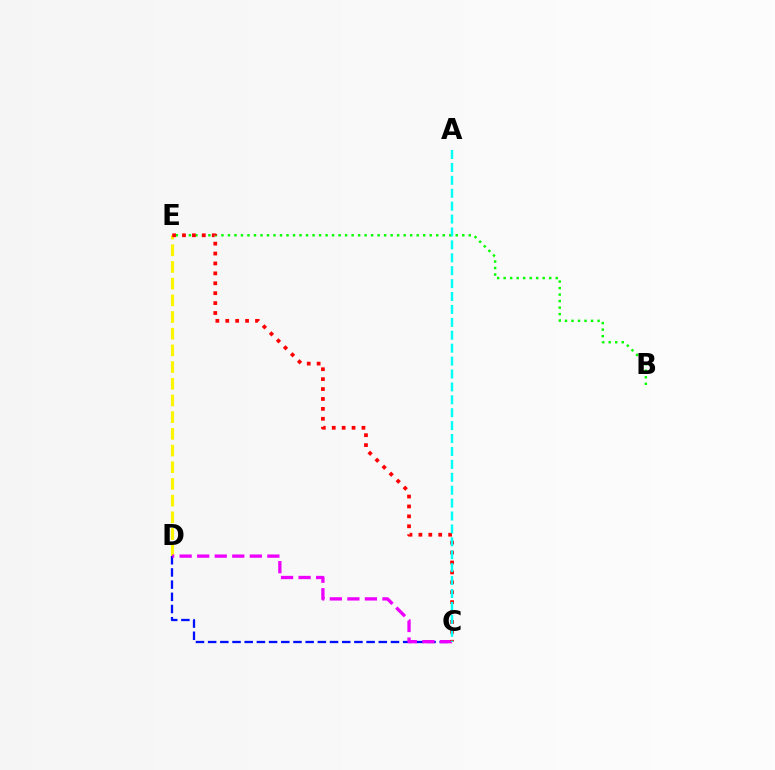{('B', 'E'): [{'color': '#08ff00', 'line_style': 'dotted', 'thickness': 1.77}], ('D', 'E'): [{'color': '#fcf500', 'line_style': 'dashed', 'thickness': 2.27}], ('C', 'D'): [{'color': '#0010ff', 'line_style': 'dashed', 'thickness': 1.66}, {'color': '#ee00ff', 'line_style': 'dashed', 'thickness': 2.38}], ('C', 'E'): [{'color': '#ff0000', 'line_style': 'dotted', 'thickness': 2.69}], ('A', 'C'): [{'color': '#00fff6', 'line_style': 'dashed', 'thickness': 1.75}]}